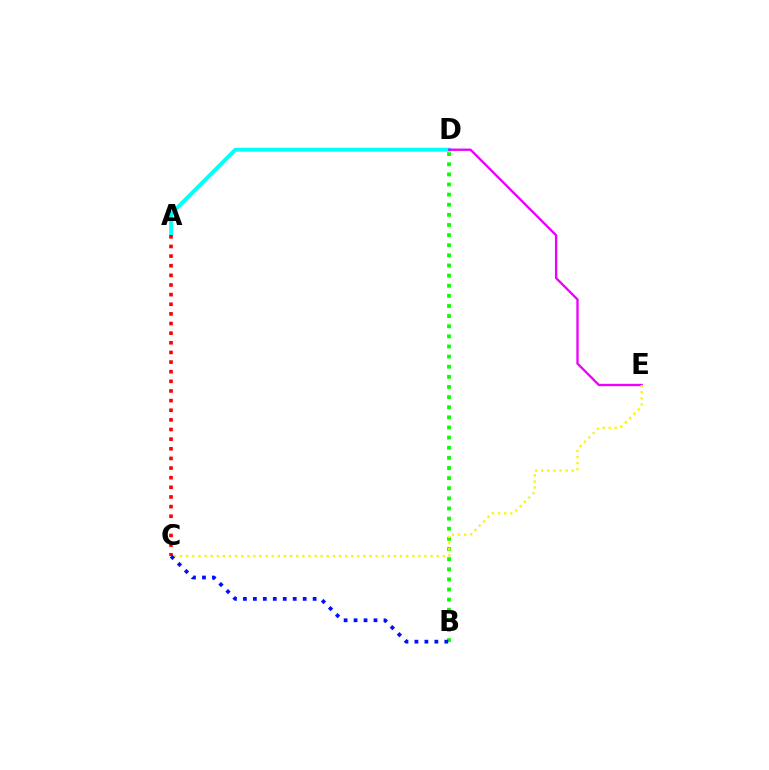{('A', 'D'): [{'color': '#00fff6', 'line_style': 'solid', 'thickness': 2.79}], ('D', 'E'): [{'color': '#ee00ff', 'line_style': 'solid', 'thickness': 1.68}], ('B', 'D'): [{'color': '#08ff00', 'line_style': 'dotted', 'thickness': 2.75}], ('A', 'C'): [{'color': '#ff0000', 'line_style': 'dotted', 'thickness': 2.62}], ('C', 'E'): [{'color': '#fcf500', 'line_style': 'dotted', 'thickness': 1.66}], ('B', 'C'): [{'color': '#0010ff', 'line_style': 'dotted', 'thickness': 2.71}]}